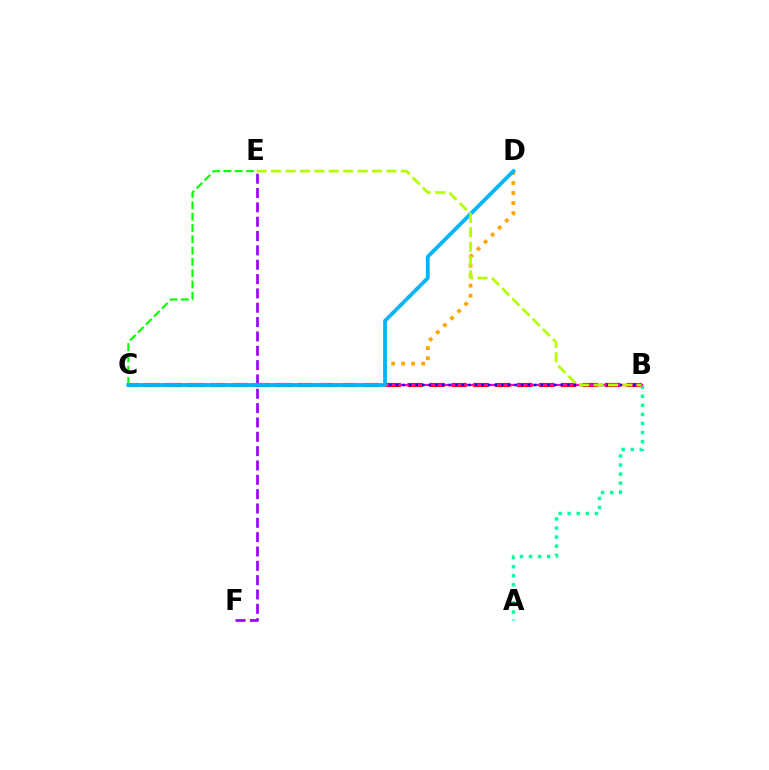{('B', 'C'): [{'color': '#ff0000', 'line_style': 'dashed', 'thickness': 2.98}, {'color': '#ff00bd', 'line_style': 'solid', 'thickness': 1.61}, {'color': '#0010ff', 'line_style': 'dotted', 'thickness': 1.79}], ('A', 'B'): [{'color': '#00ff9d', 'line_style': 'dotted', 'thickness': 2.47}], ('C', 'D'): [{'color': '#ffa500', 'line_style': 'dotted', 'thickness': 2.72}, {'color': '#00b5ff', 'line_style': 'solid', 'thickness': 2.73}], ('C', 'E'): [{'color': '#08ff00', 'line_style': 'dashed', 'thickness': 1.54}], ('E', 'F'): [{'color': '#9b00ff', 'line_style': 'dashed', 'thickness': 1.95}], ('B', 'E'): [{'color': '#b3ff00', 'line_style': 'dashed', 'thickness': 1.96}]}